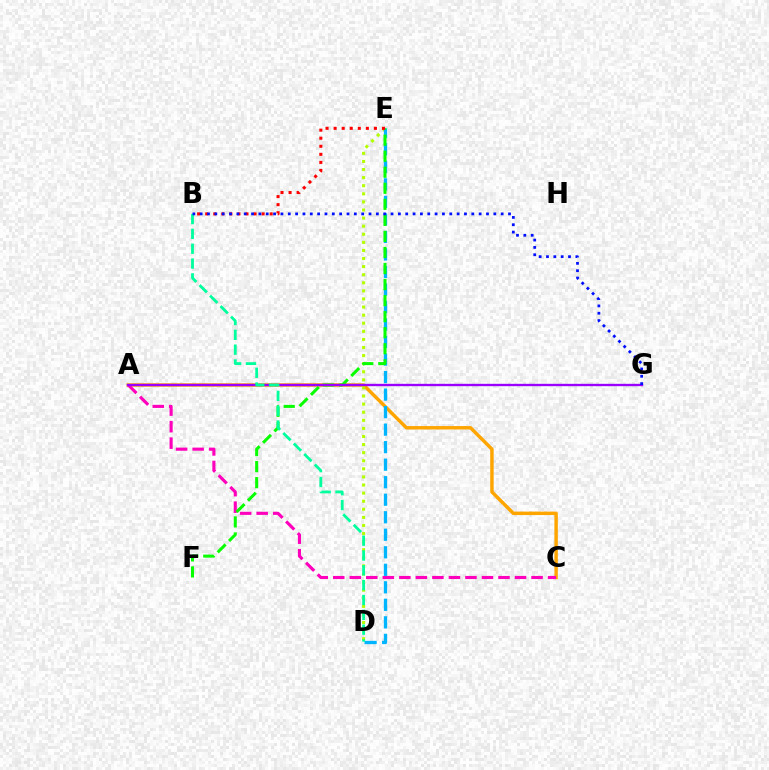{('A', 'C'): [{'color': '#ffa500', 'line_style': 'solid', 'thickness': 2.48}, {'color': '#ff00bd', 'line_style': 'dashed', 'thickness': 2.24}], ('D', 'E'): [{'color': '#b3ff00', 'line_style': 'dotted', 'thickness': 2.2}, {'color': '#00b5ff', 'line_style': 'dashed', 'thickness': 2.38}], ('E', 'F'): [{'color': '#08ff00', 'line_style': 'dashed', 'thickness': 2.18}], ('A', 'G'): [{'color': '#9b00ff', 'line_style': 'solid', 'thickness': 1.7}], ('B', 'E'): [{'color': '#ff0000', 'line_style': 'dotted', 'thickness': 2.19}], ('B', 'D'): [{'color': '#00ff9d', 'line_style': 'dashed', 'thickness': 2.01}], ('B', 'G'): [{'color': '#0010ff', 'line_style': 'dotted', 'thickness': 1.99}]}